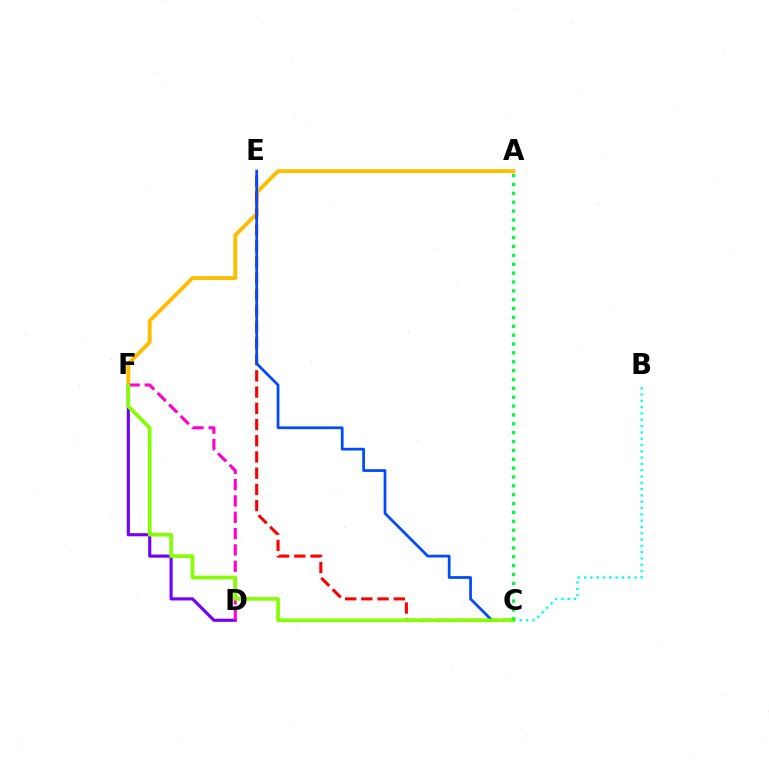{('A', 'F'): [{'color': '#ffbd00', 'line_style': 'solid', 'thickness': 2.77}], ('B', 'C'): [{'color': '#00fff6', 'line_style': 'dotted', 'thickness': 1.71}], ('C', 'E'): [{'color': '#ff0000', 'line_style': 'dashed', 'thickness': 2.2}, {'color': '#004bff', 'line_style': 'solid', 'thickness': 1.98}], ('D', 'F'): [{'color': '#7200ff', 'line_style': 'solid', 'thickness': 2.25}, {'color': '#ff00cf', 'line_style': 'dashed', 'thickness': 2.22}], ('C', 'F'): [{'color': '#84ff00', 'line_style': 'solid', 'thickness': 2.62}], ('A', 'C'): [{'color': '#00ff39', 'line_style': 'dotted', 'thickness': 2.41}]}